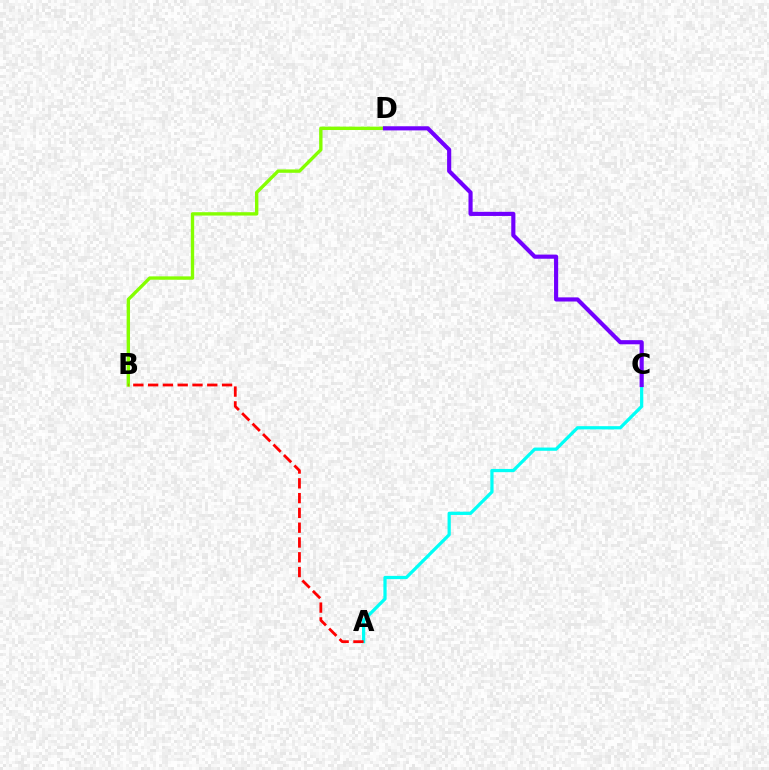{('A', 'C'): [{'color': '#00fff6', 'line_style': 'solid', 'thickness': 2.33}], ('B', 'D'): [{'color': '#84ff00', 'line_style': 'solid', 'thickness': 2.42}], ('A', 'B'): [{'color': '#ff0000', 'line_style': 'dashed', 'thickness': 2.01}], ('C', 'D'): [{'color': '#7200ff', 'line_style': 'solid', 'thickness': 2.98}]}